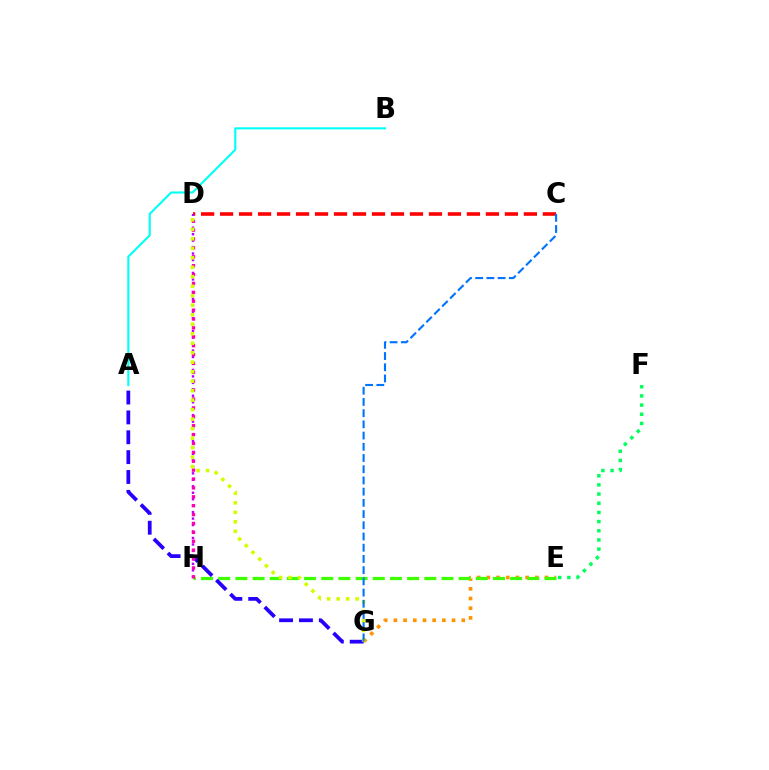{('E', 'G'): [{'color': '#ff9400', 'line_style': 'dotted', 'thickness': 2.63}], ('E', 'F'): [{'color': '#00ff5c', 'line_style': 'dotted', 'thickness': 2.49}], ('A', 'B'): [{'color': '#00fff6', 'line_style': 'solid', 'thickness': 1.52}], ('C', 'D'): [{'color': '#ff0000', 'line_style': 'dashed', 'thickness': 2.58}], ('E', 'H'): [{'color': '#3dff00', 'line_style': 'dashed', 'thickness': 2.33}], ('A', 'G'): [{'color': '#2500ff', 'line_style': 'dashed', 'thickness': 2.7}], ('D', 'H'): [{'color': '#b900ff', 'line_style': 'dotted', 'thickness': 1.76}, {'color': '#ff00ac', 'line_style': 'dotted', 'thickness': 2.42}], ('D', 'G'): [{'color': '#d1ff00', 'line_style': 'dotted', 'thickness': 2.58}], ('C', 'G'): [{'color': '#0074ff', 'line_style': 'dashed', 'thickness': 1.52}]}